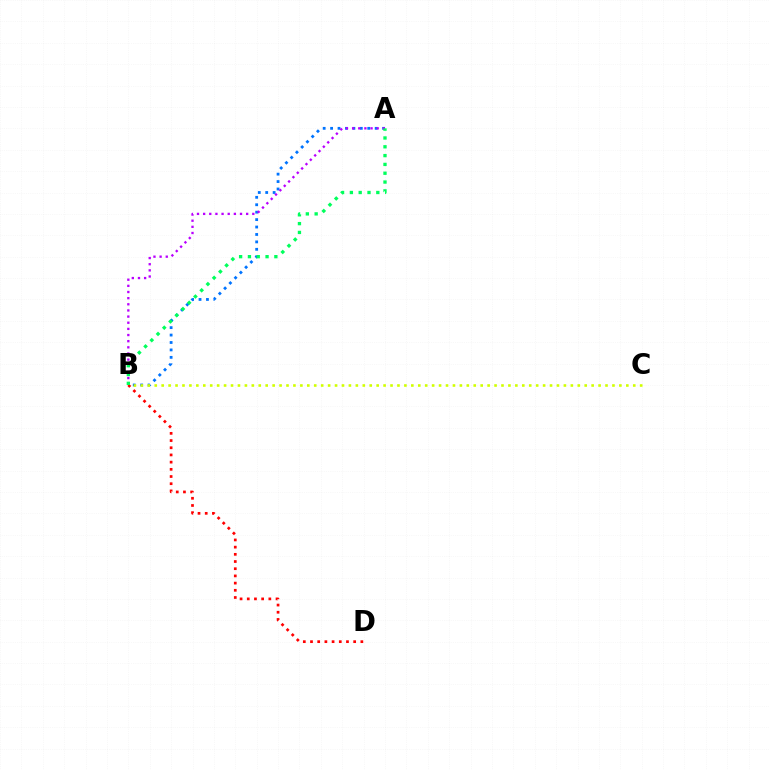{('A', 'B'): [{'color': '#0074ff', 'line_style': 'dotted', 'thickness': 2.02}, {'color': '#b900ff', 'line_style': 'dotted', 'thickness': 1.67}, {'color': '#00ff5c', 'line_style': 'dotted', 'thickness': 2.4}], ('B', 'C'): [{'color': '#d1ff00', 'line_style': 'dotted', 'thickness': 1.88}], ('B', 'D'): [{'color': '#ff0000', 'line_style': 'dotted', 'thickness': 1.95}]}